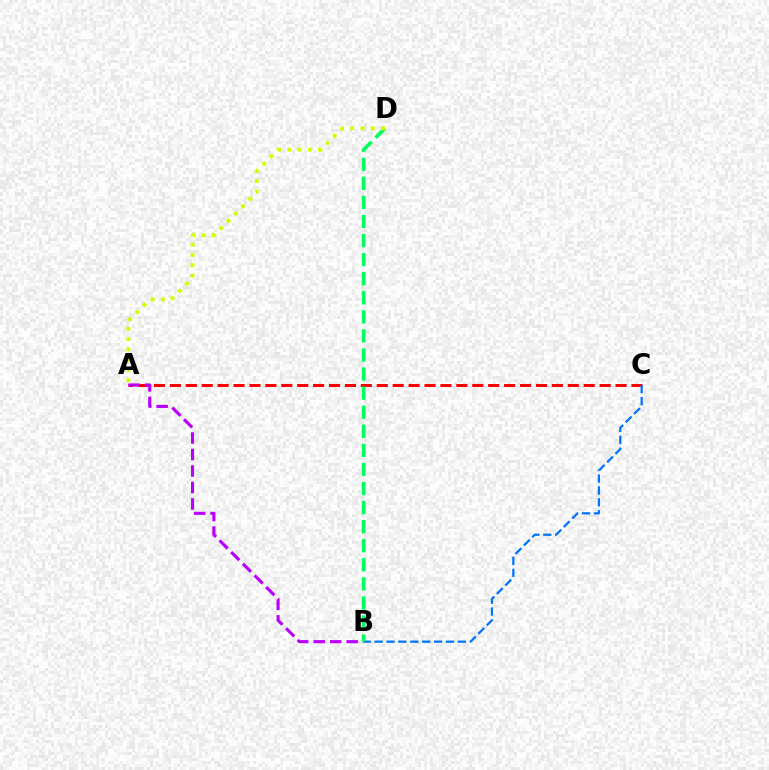{('A', 'C'): [{'color': '#ff0000', 'line_style': 'dashed', 'thickness': 2.16}], ('B', 'C'): [{'color': '#0074ff', 'line_style': 'dashed', 'thickness': 1.62}], ('A', 'B'): [{'color': '#b900ff', 'line_style': 'dashed', 'thickness': 2.24}], ('B', 'D'): [{'color': '#00ff5c', 'line_style': 'dashed', 'thickness': 2.59}], ('A', 'D'): [{'color': '#d1ff00', 'line_style': 'dotted', 'thickness': 2.79}]}